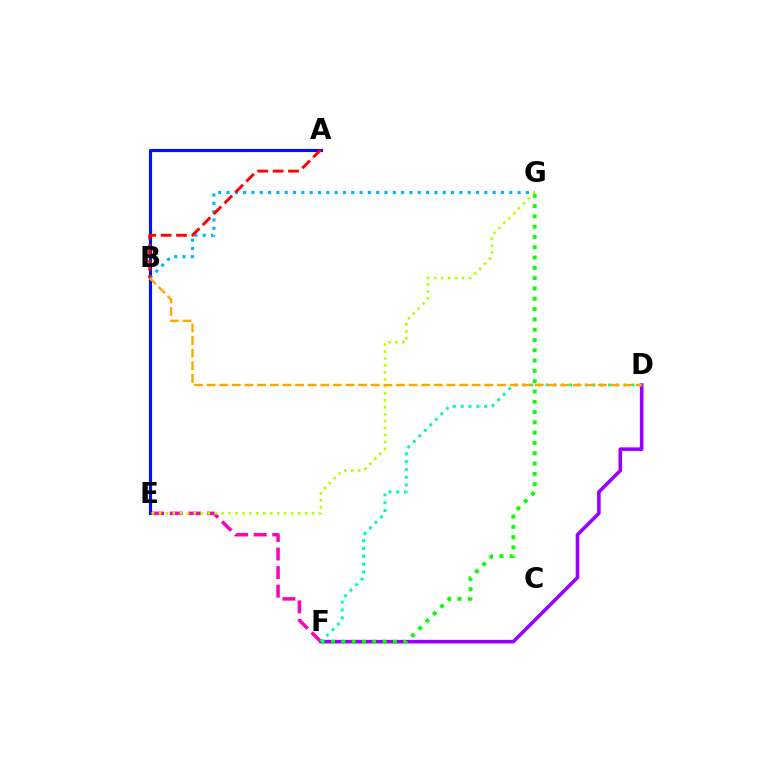{('D', 'F'): [{'color': '#9b00ff', 'line_style': 'solid', 'thickness': 2.58}, {'color': '#00ff9d', 'line_style': 'dotted', 'thickness': 2.12}], ('A', 'E'): [{'color': '#0010ff', 'line_style': 'solid', 'thickness': 2.27}], ('F', 'G'): [{'color': '#08ff00', 'line_style': 'dotted', 'thickness': 2.8}], ('E', 'F'): [{'color': '#ff00bd', 'line_style': 'dashed', 'thickness': 2.52}], ('B', 'G'): [{'color': '#00b5ff', 'line_style': 'dotted', 'thickness': 2.26}], ('A', 'B'): [{'color': '#ff0000', 'line_style': 'dashed', 'thickness': 2.09}], ('E', 'G'): [{'color': '#b3ff00', 'line_style': 'dotted', 'thickness': 1.89}], ('B', 'D'): [{'color': '#ffa500', 'line_style': 'dashed', 'thickness': 1.71}]}